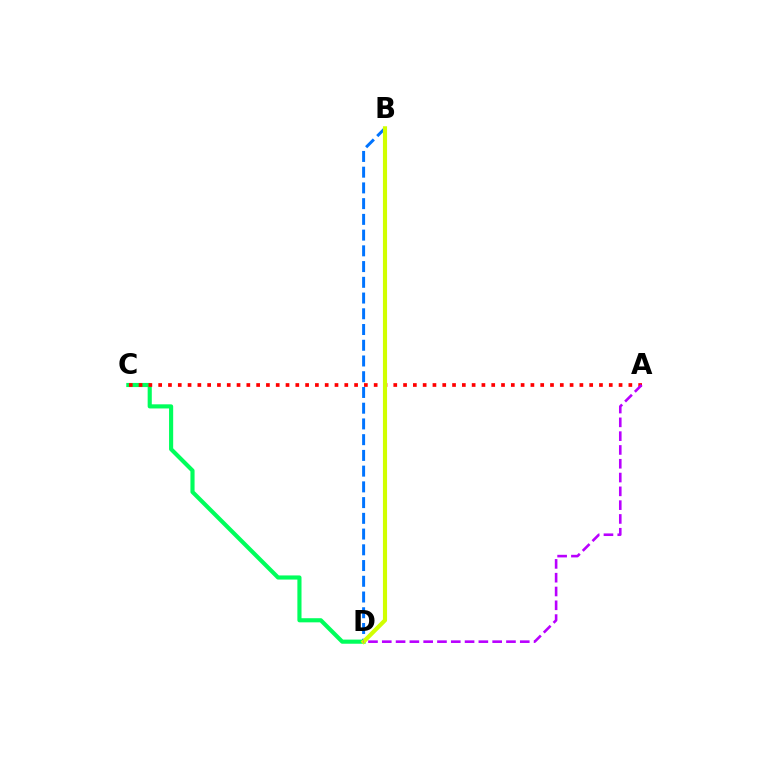{('C', 'D'): [{'color': '#00ff5c', 'line_style': 'solid', 'thickness': 2.97}], ('A', 'C'): [{'color': '#ff0000', 'line_style': 'dotted', 'thickness': 2.66}], ('B', 'D'): [{'color': '#0074ff', 'line_style': 'dashed', 'thickness': 2.14}, {'color': '#d1ff00', 'line_style': 'solid', 'thickness': 2.97}], ('A', 'D'): [{'color': '#b900ff', 'line_style': 'dashed', 'thickness': 1.87}]}